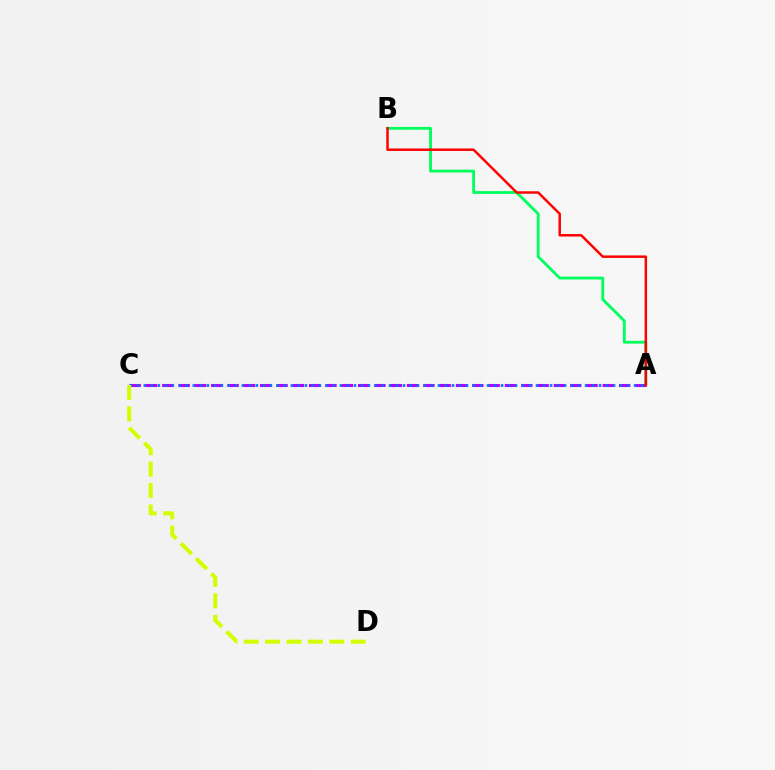{('A', 'B'): [{'color': '#00ff5c', 'line_style': 'solid', 'thickness': 2.03}, {'color': '#ff0000', 'line_style': 'solid', 'thickness': 1.79}], ('A', 'C'): [{'color': '#b900ff', 'line_style': 'dashed', 'thickness': 2.22}, {'color': '#0074ff', 'line_style': 'dotted', 'thickness': 1.9}], ('C', 'D'): [{'color': '#d1ff00', 'line_style': 'dashed', 'thickness': 2.91}]}